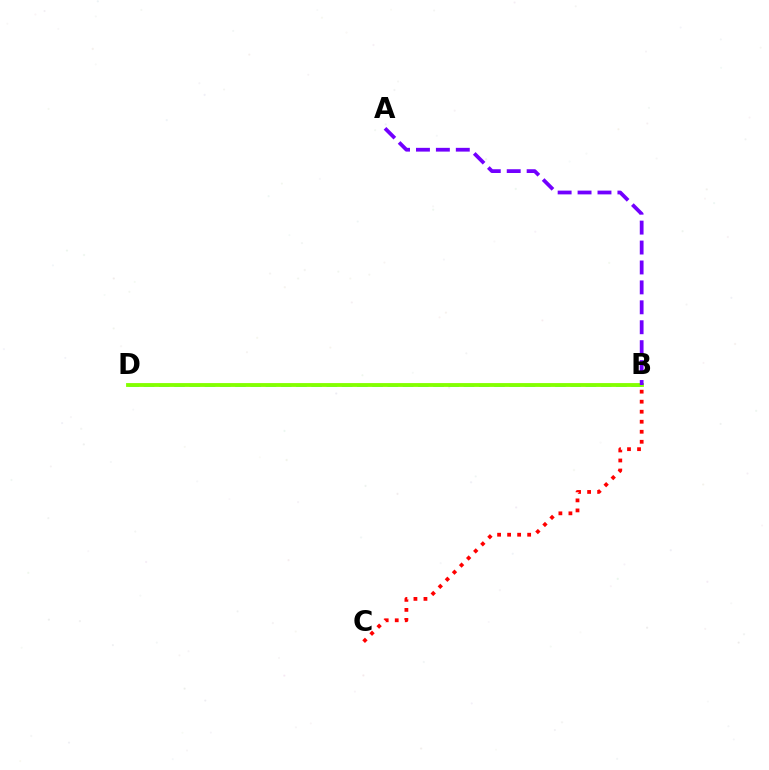{('B', 'D'): [{'color': '#00fff6', 'line_style': 'dashed', 'thickness': 2.07}, {'color': '#84ff00', 'line_style': 'solid', 'thickness': 2.76}], ('B', 'C'): [{'color': '#ff0000', 'line_style': 'dotted', 'thickness': 2.72}], ('A', 'B'): [{'color': '#7200ff', 'line_style': 'dashed', 'thickness': 2.71}]}